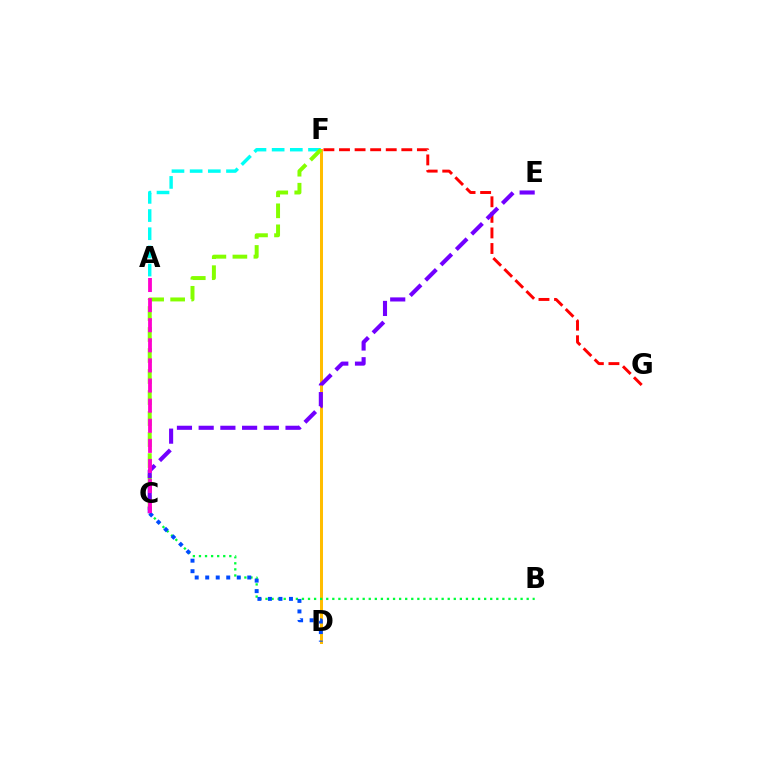{('F', 'G'): [{'color': '#ff0000', 'line_style': 'dashed', 'thickness': 2.12}], ('A', 'F'): [{'color': '#00fff6', 'line_style': 'dashed', 'thickness': 2.47}], ('D', 'F'): [{'color': '#ffbd00', 'line_style': 'solid', 'thickness': 2.17}], ('C', 'F'): [{'color': '#84ff00', 'line_style': 'dashed', 'thickness': 2.85}], ('B', 'C'): [{'color': '#00ff39', 'line_style': 'dotted', 'thickness': 1.65}], ('C', 'D'): [{'color': '#004bff', 'line_style': 'dotted', 'thickness': 2.86}], ('C', 'E'): [{'color': '#7200ff', 'line_style': 'dashed', 'thickness': 2.95}], ('A', 'C'): [{'color': '#ff00cf', 'line_style': 'dashed', 'thickness': 2.73}]}